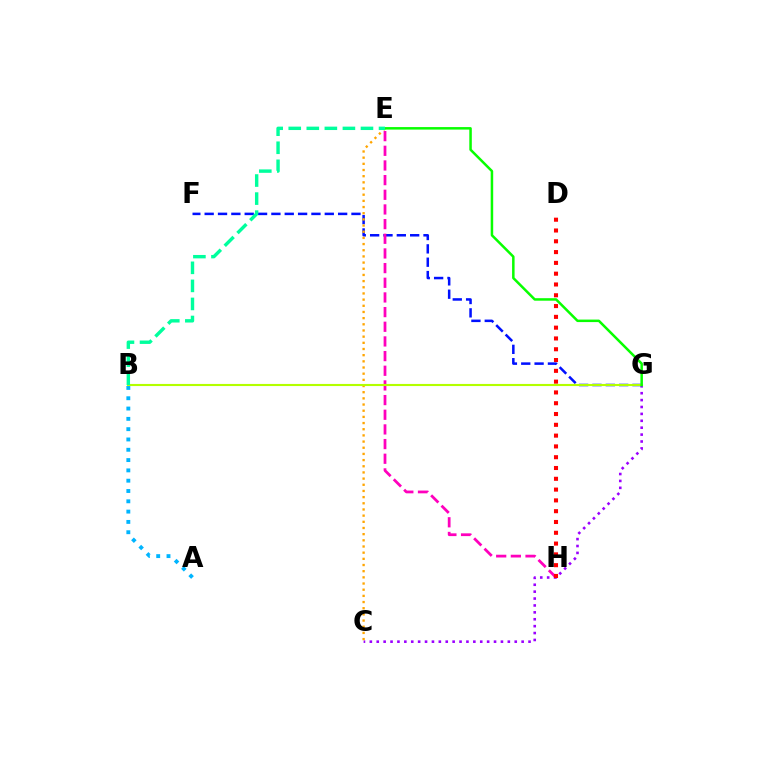{('C', 'G'): [{'color': '#9b00ff', 'line_style': 'dotted', 'thickness': 1.87}], ('F', 'G'): [{'color': '#0010ff', 'line_style': 'dashed', 'thickness': 1.81}], ('C', 'E'): [{'color': '#ffa500', 'line_style': 'dotted', 'thickness': 1.68}], ('A', 'B'): [{'color': '#00b5ff', 'line_style': 'dotted', 'thickness': 2.8}], ('E', 'H'): [{'color': '#ff00bd', 'line_style': 'dashed', 'thickness': 1.99}], ('D', 'H'): [{'color': '#ff0000', 'line_style': 'dotted', 'thickness': 2.93}], ('B', 'G'): [{'color': '#b3ff00', 'line_style': 'solid', 'thickness': 1.52}], ('E', 'G'): [{'color': '#08ff00', 'line_style': 'solid', 'thickness': 1.81}], ('B', 'E'): [{'color': '#00ff9d', 'line_style': 'dashed', 'thickness': 2.45}]}